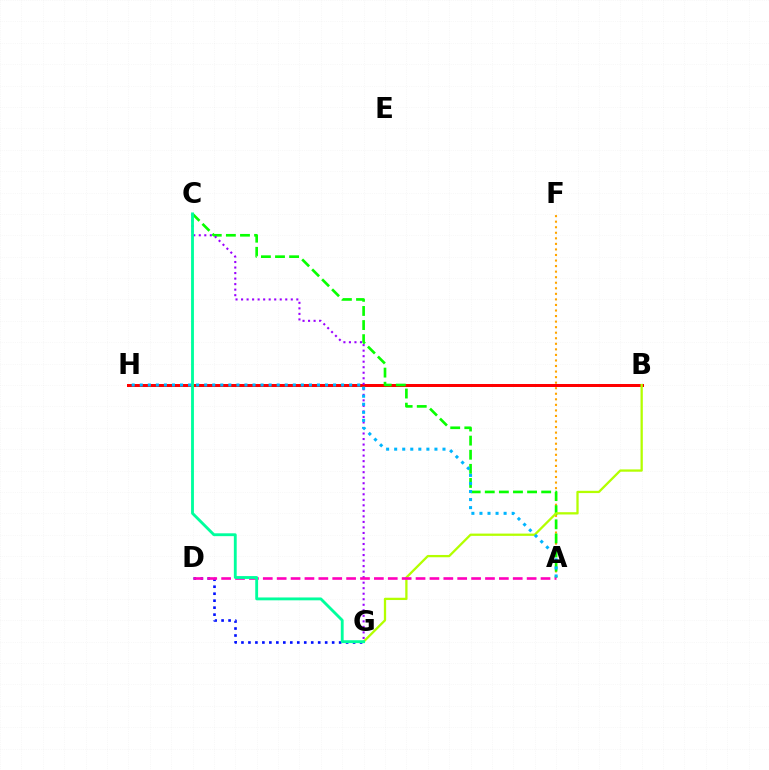{('A', 'F'): [{'color': '#ffa500', 'line_style': 'dotted', 'thickness': 1.51}], ('B', 'H'): [{'color': '#ff0000', 'line_style': 'solid', 'thickness': 2.16}], ('A', 'C'): [{'color': '#08ff00', 'line_style': 'dashed', 'thickness': 1.92}], ('B', 'G'): [{'color': '#b3ff00', 'line_style': 'solid', 'thickness': 1.64}], ('C', 'G'): [{'color': '#9b00ff', 'line_style': 'dotted', 'thickness': 1.5}, {'color': '#00ff9d', 'line_style': 'solid', 'thickness': 2.05}], ('D', 'G'): [{'color': '#0010ff', 'line_style': 'dotted', 'thickness': 1.9}], ('A', 'D'): [{'color': '#ff00bd', 'line_style': 'dashed', 'thickness': 1.89}], ('A', 'H'): [{'color': '#00b5ff', 'line_style': 'dotted', 'thickness': 2.19}]}